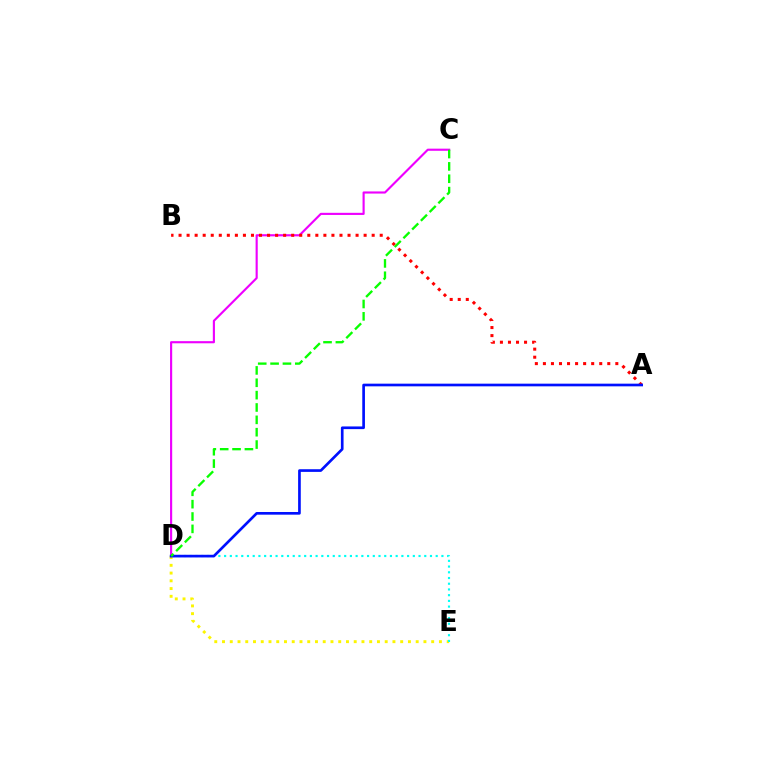{('D', 'E'): [{'color': '#fcf500', 'line_style': 'dotted', 'thickness': 2.1}, {'color': '#00fff6', 'line_style': 'dotted', 'thickness': 1.55}], ('C', 'D'): [{'color': '#ee00ff', 'line_style': 'solid', 'thickness': 1.54}, {'color': '#08ff00', 'line_style': 'dashed', 'thickness': 1.68}], ('A', 'B'): [{'color': '#ff0000', 'line_style': 'dotted', 'thickness': 2.19}], ('A', 'D'): [{'color': '#0010ff', 'line_style': 'solid', 'thickness': 1.92}]}